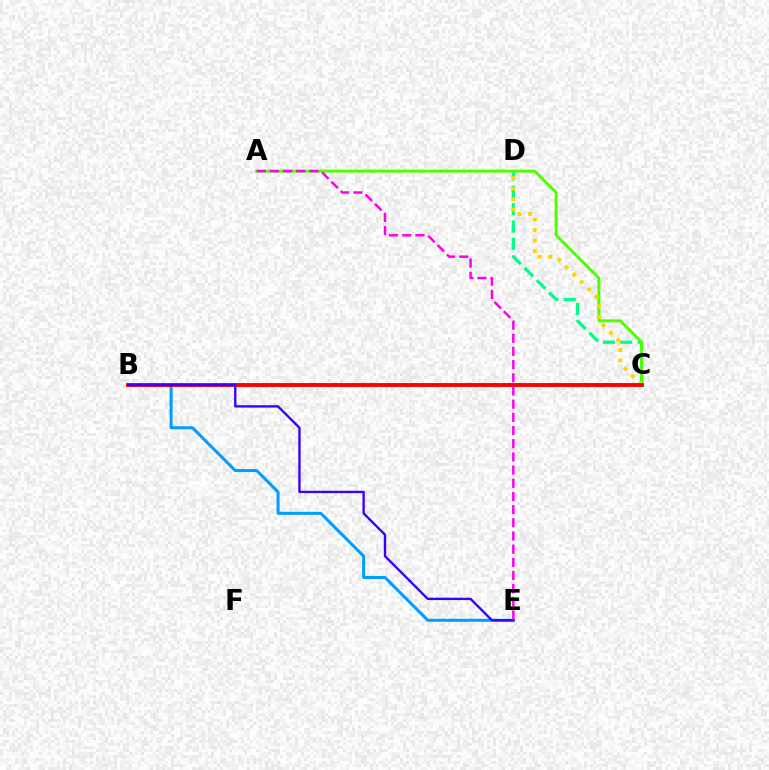{('C', 'D'): [{'color': '#00ff86', 'line_style': 'dashed', 'thickness': 2.36}, {'color': '#ffd500', 'line_style': 'dotted', 'thickness': 2.85}], ('B', 'E'): [{'color': '#009eff', 'line_style': 'solid', 'thickness': 2.18}, {'color': '#3700ff', 'line_style': 'solid', 'thickness': 1.69}], ('A', 'C'): [{'color': '#4fff00', 'line_style': 'solid', 'thickness': 2.13}], ('B', 'C'): [{'color': '#ff0000', 'line_style': 'solid', 'thickness': 2.8}], ('A', 'E'): [{'color': '#ff00ed', 'line_style': 'dashed', 'thickness': 1.79}]}